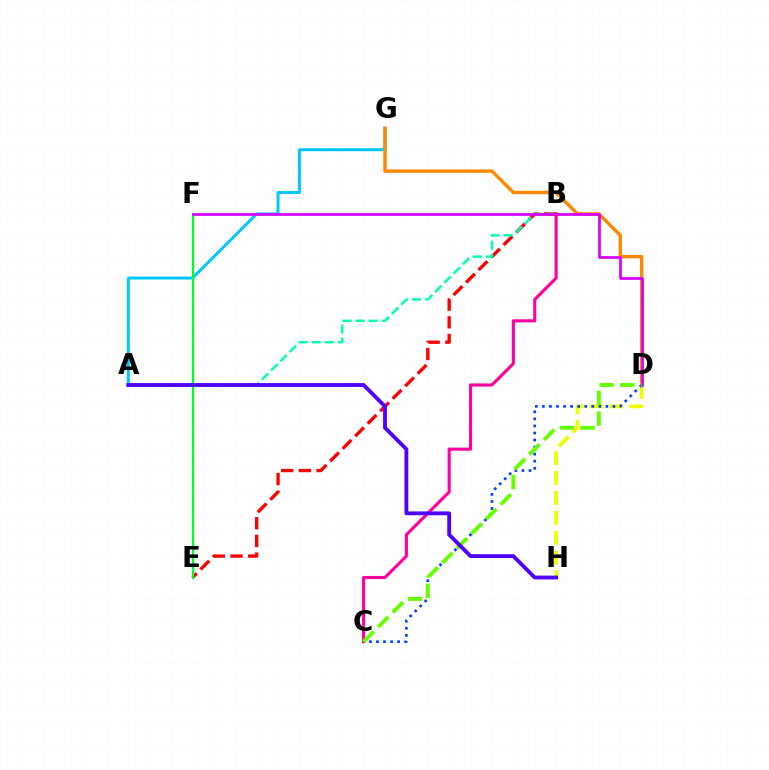{('D', 'H'): [{'color': '#eeff00', 'line_style': 'dashed', 'thickness': 2.7}], ('B', 'E'): [{'color': '#ff0000', 'line_style': 'dashed', 'thickness': 2.4}], ('A', 'G'): [{'color': '#00c7ff', 'line_style': 'solid', 'thickness': 2.13}], ('D', 'G'): [{'color': '#ff8800', 'line_style': 'solid', 'thickness': 2.46}], ('E', 'F'): [{'color': '#00ff27', 'line_style': 'solid', 'thickness': 1.56}], ('A', 'B'): [{'color': '#00ffaf', 'line_style': 'dashed', 'thickness': 1.77}], ('D', 'F'): [{'color': '#d600ff', 'line_style': 'solid', 'thickness': 1.96}], ('C', 'D'): [{'color': '#003fff', 'line_style': 'dotted', 'thickness': 1.92}, {'color': '#66ff00', 'line_style': 'dashed', 'thickness': 2.8}], ('B', 'C'): [{'color': '#ff00a0', 'line_style': 'solid', 'thickness': 2.24}], ('A', 'H'): [{'color': '#4f00ff', 'line_style': 'solid', 'thickness': 2.76}]}